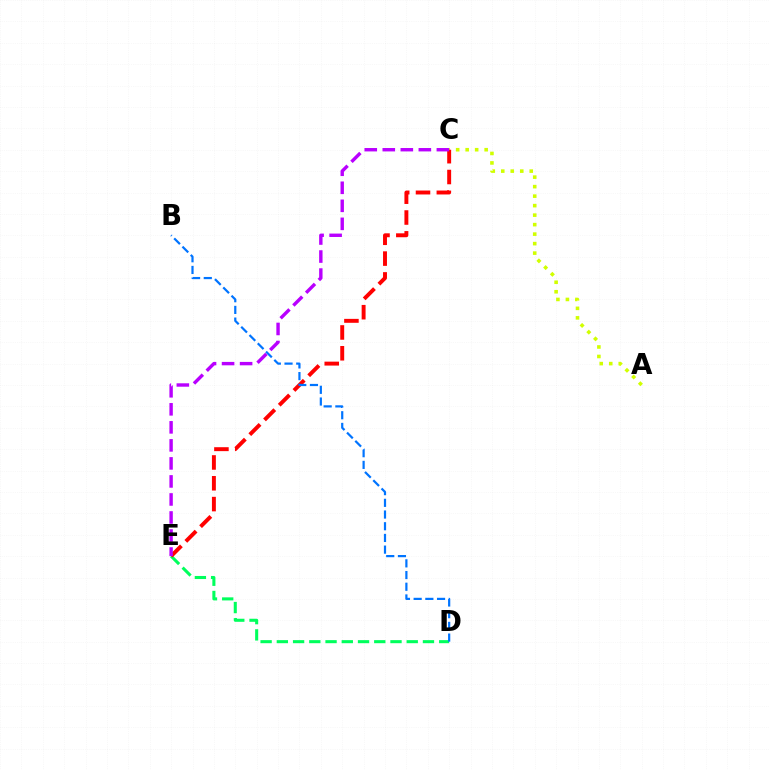{('D', 'E'): [{'color': '#00ff5c', 'line_style': 'dashed', 'thickness': 2.21}], ('A', 'C'): [{'color': '#d1ff00', 'line_style': 'dotted', 'thickness': 2.58}], ('C', 'E'): [{'color': '#ff0000', 'line_style': 'dashed', 'thickness': 2.83}, {'color': '#b900ff', 'line_style': 'dashed', 'thickness': 2.45}], ('B', 'D'): [{'color': '#0074ff', 'line_style': 'dashed', 'thickness': 1.59}]}